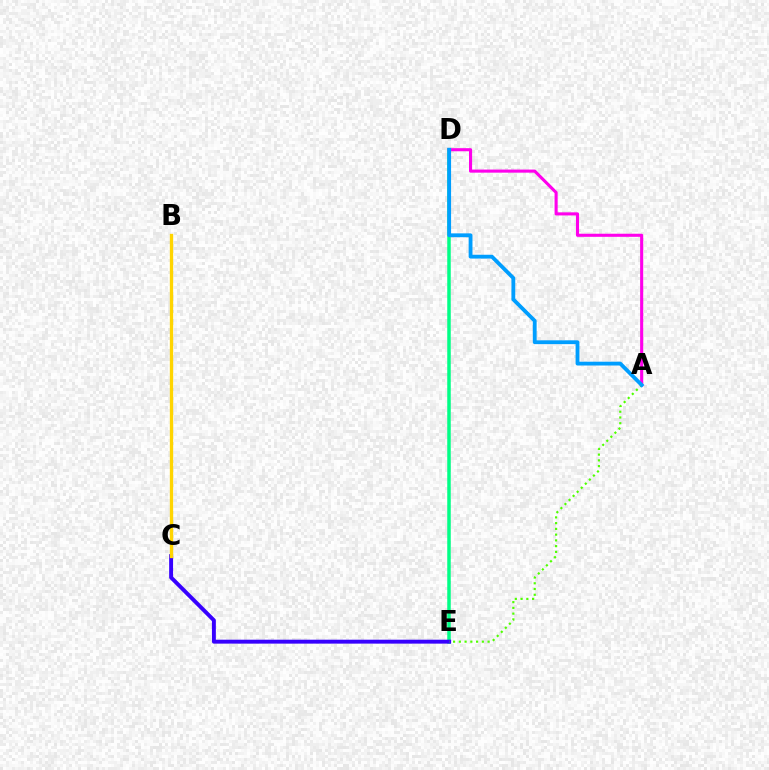{('B', 'C'): [{'color': '#ff0000', 'line_style': 'solid', 'thickness': 2.03}, {'color': '#ffd500', 'line_style': 'solid', 'thickness': 2.38}], ('D', 'E'): [{'color': '#00ff86', 'line_style': 'solid', 'thickness': 2.52}], ('A', 'D'): [{'color': '#ff00ed', 'line_style': 'solid', 'thickness': 2.22}, {'color': '#009eff', 'line_style': 'solid', 'thickness': 2.75}], ('C', 'E'): [{'color': '#3700ff', 'line_style': 'solid', 'thickness': 2.82}], ('A', 'E'): [{'color': '#4fff00', 'line_style': 'dotted', 'thickness': 1.56}]}